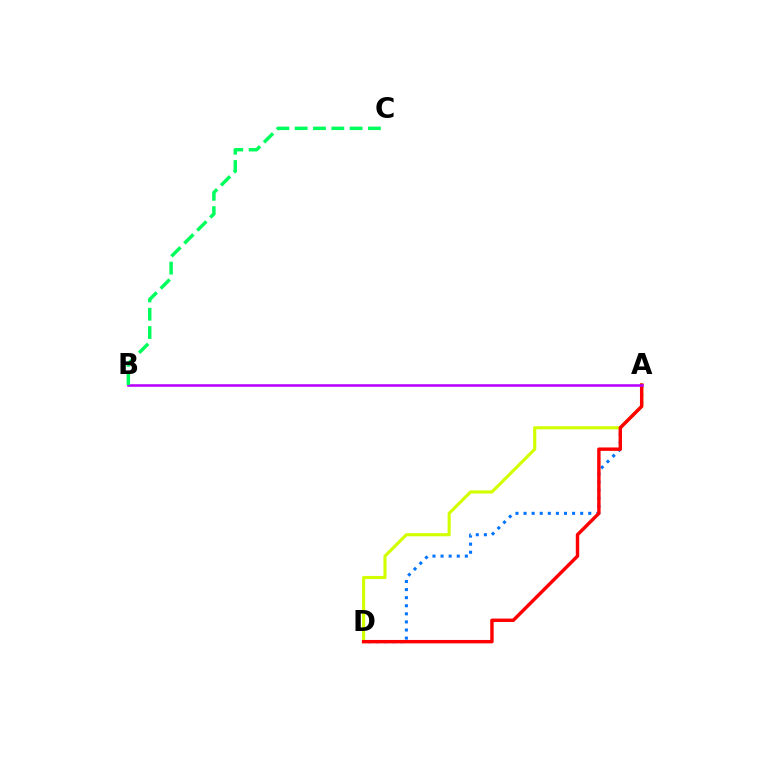{('A', 'D'): [{'color': '#0074ff', 'line_style': 'dotted', 'thickness': 2.2}, {'color': '#d1ff00', 'line_style': 'solid', 'thickness': 2.25}, {'color': '#ff0000', 'line_style': 'solid', 'thickness': 2.45}], ('A', 'B'): [{'color': '#b900ff', 'line_style': 'solid', 'thickness': 1.85}], ('B', 'C'): [{'color': '#00ff5c', 'line_style': 'dashed', 'thickness': 2.49}]}